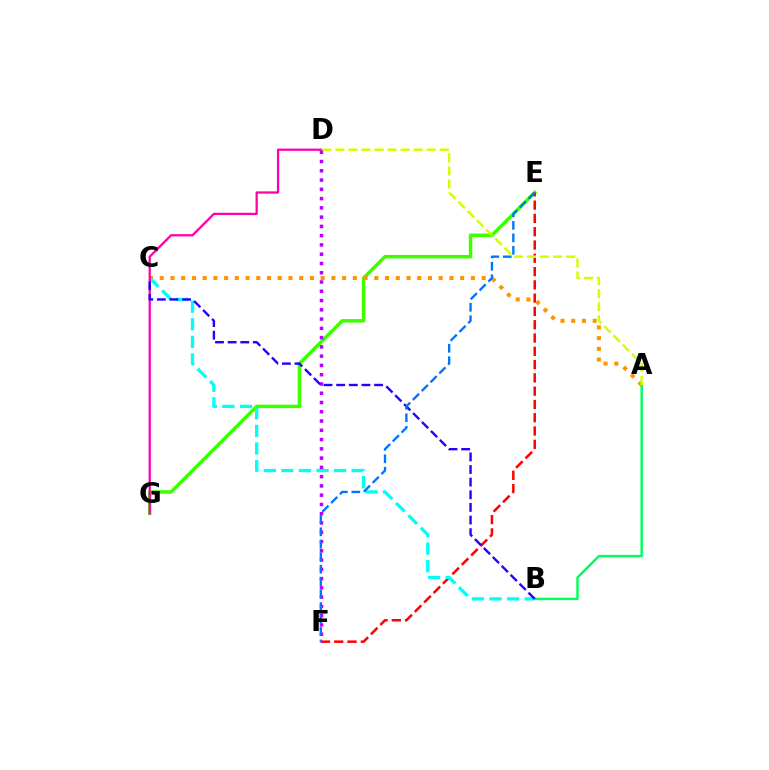{('E', 'G'): [{'color': '#3dff00', 'line_style': 'solid', 'thickness': 2.52}], ('A', 'B'): [{'color': '#00ff5c', 'line_style': 'solid', 'thickness': 1.78}], ('E', 'F'): [{'color': '#ff0000', 'line_style': 'dashed', 'thickness': 1.81}, {'color': '#0074ff', 'line_style': 'dashed', 'thickness': 1.69}], ('A', 'C'): [{'color': '#ff9400', 'line_style': 'dotted', 'thickness': 2.92}], ('A', 'D'): [{'color': '#d1ff00', 'line_style': 'dashed', 'thickness': 1.77}], ('B', 'C'): [{'color': '#00fff6', 'line_style': 'dashed', 'thickness': 2.39}, {'color': '#2500ff', 'line_style': 'dashed', 'thickness': 1.72}], ('D', 'F'): [{'color': '#b900ff', 'line_style': 'dotted', 'thickness': 2.52}], ('D', 'G'): [{'color': '#ff00ac', 'line_style': 'solid', 'thickness': 1.64}]}